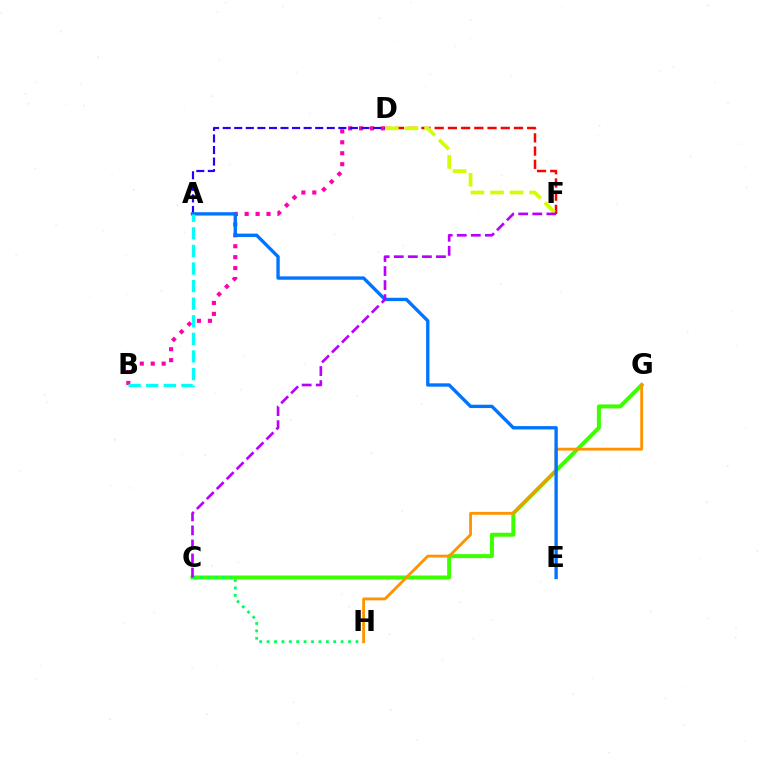{('C', 'G'): [{'color': '#3dff00', 'line_style': 'solid', 'thickness': 2.88}], ('C', 'H'): [{'color': '#00ff5c', 'line_style': 'dotted', 'thickness': 2.01}], ('B', 'D'): [{'color': '#ff00ac', 'line_style': 'dotted', 'thickness': 2.97}], ('A', 'D'): [{'color': '#2500ff', 'line_style': 'dashed', 'thickness': 1.57}], ('G', 'H'): [{'color': '#ff9400', 'line_style': 'solid', 'thickness': 2.05}], ('D', 'F'): [{'color': '#ff0000', 'line_style': 'dashed', 'thickness': 1.8}, {'color': '#d1ff00', 'line_style': 'dashed', 'thickness': 2.66}], ('A', 'E'): [{'color': '#0074ff', 'line_style': 'solid', 'thickness': 2.41}], ('C', 'F'): [{'color': '#b900ff', 'line_style': 'dashed', 'thickness': 1.91}], ('A', 'B'): [{'color': '#00fff6', 'line_style': 'dashed', 'thickness': 2.39}]}